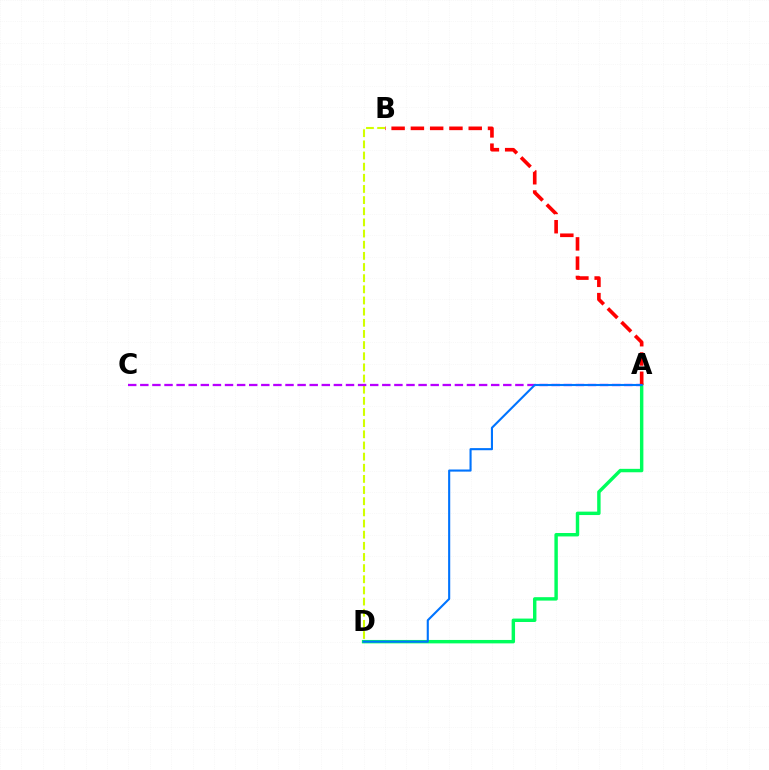{('B', 'D'): [{'color': '#d1ff00', 'line_style': 'dashed', 'thickness': 1.51}], ('A', 'C'): [{'color': '#b900ff', 'line_style': 'dashed', 'thickness': 1.64}], ('A', 'D'): [{'color': '#00ff5c', 'line_style': 'solid', 'thickness': 2.47}, {'color': '#0074ff', 'line_style': 'solid', 'thickness': 1.52}], ('A', 'B'): [{'color': '#ff0000', 'line_style': 'dashed', 'thickness': 2.62}]}